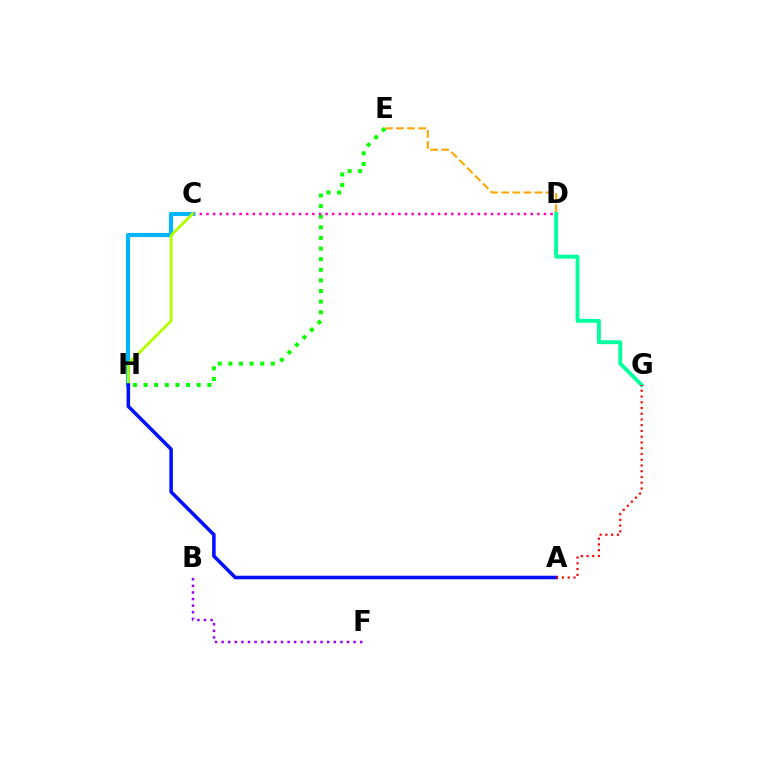{('B', 'F'): [{'color': '#9b00ff', 'line_style': 'dotted', 'thickness': 1.79}], ('D', 'E'): [{'color': '#ffa500', 'line_style': 'dashed', 'thickness': 1.51}], ('E', 'H'): [{'color': '#08ff00', 'line_style': 'dotted', 'thickness': 2.88}], ('C', 'D'): [{'color': '#ff00bd', 'line_style': 'dotted', 'thickness': 1.8}], ('C', 'H'): [{'color': '#00b5ff', 'line_style': 'solid', 'thickness': 2.98}, {'color': '#b3ff00', 'line_style': 'solid', 'thickness': 2.05}], ('D', 'G'): [{'color': '#00ff9d', 'line_style': 'solid', 'thickness': 2.77}], ('A', 'H'): [{'color': '#0010ff', 'line_style': 'solid', 'thickness': 2.55}], ('A', 'G'): [{'color': '#ff0000', 'line_style': 'dotted', 'thickness': 1.56}]}